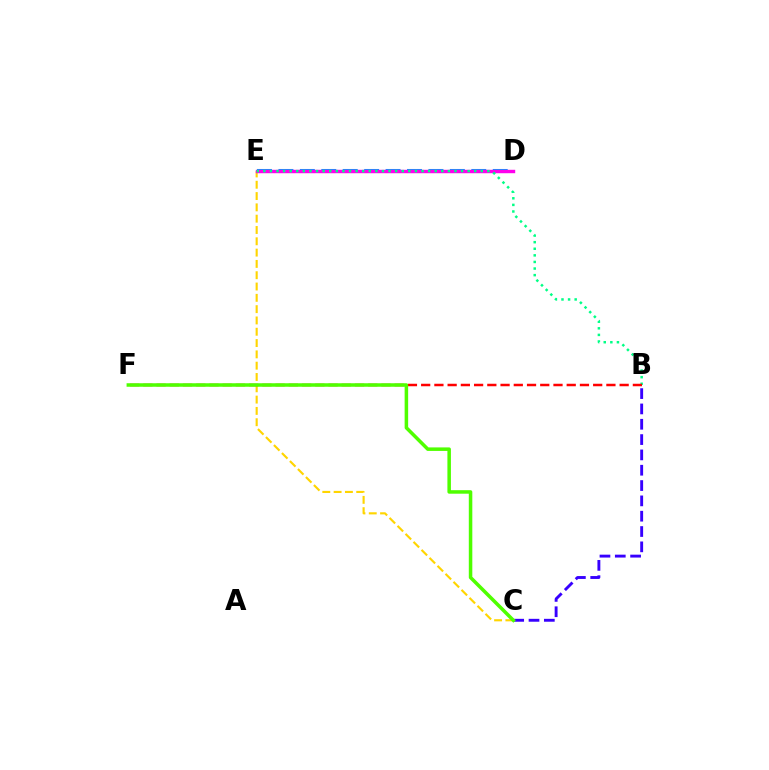{('D', 'E'): [{'color': '#009eff', 'line_style': 'dashed', 'thickness': 2.91}, {'color': '#ff00ed', 'line_style': 'solid', 'thickness': 2.46}], ('B', 'C'): [{'color': '#3700ff', 'line_style': 'dashed', 'thickness': 2.08}], ('C', 'E'): [{'color': '#ffd500', 'line_style': 'dashed', 'thickness': 1.54}], ('B', 'E'): [{'color': '#00ff86', 'line_style': 'dotted', 'thickness': 1.79}], ('B', 'F'): [{'color': '#ff0000', 'line_style': 'dashed', 'thickness': 1.8}], ('C', 'F'): [{'color': '#4fff00', 'line_style': 'solid', 'thickness': 2.53}]}